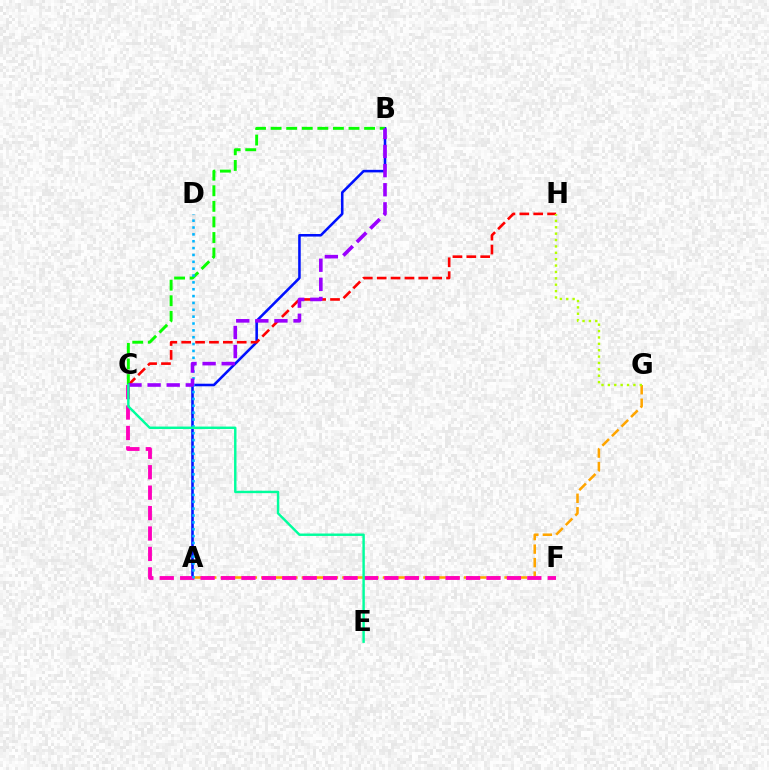{('A', 'G'): [{'color': '#ffa500', 'line_style': 'dashed', 'thickness': 1.84}], ('A', 'B'): [{'color': '#0010ff', 'line_style': 'solid', 'thickness': 1.85}], ('C', 'H'): [{'color': '#ff0000', 'line_style': 'dashed', 'thickness': 1.89}], ('C', 'F'): [{'color': '#ff00bd', 'line_style': 'dashed', 'thickness': 2.77}], ('B', 'C'): [{'color': '#08ff00', 'line_style': 'dashed', 'thickness': 2.12}, {'color': '#9b00ff', 'line_style': 'dashed', 'thickness': 2.59}], ('A', 'D'): [{'color': '#00b5ff', 'line_style': 'dotted', 'thickness': 1.86}], ('G', 'H'): [{'color': '#b3ff00', 'line_style': 'dotted', 'thickness': 1.73}], ('C', 'E'): [{'color': '#00ff9d', 'line_style': 'solid', 'thickness': 1.75}]}